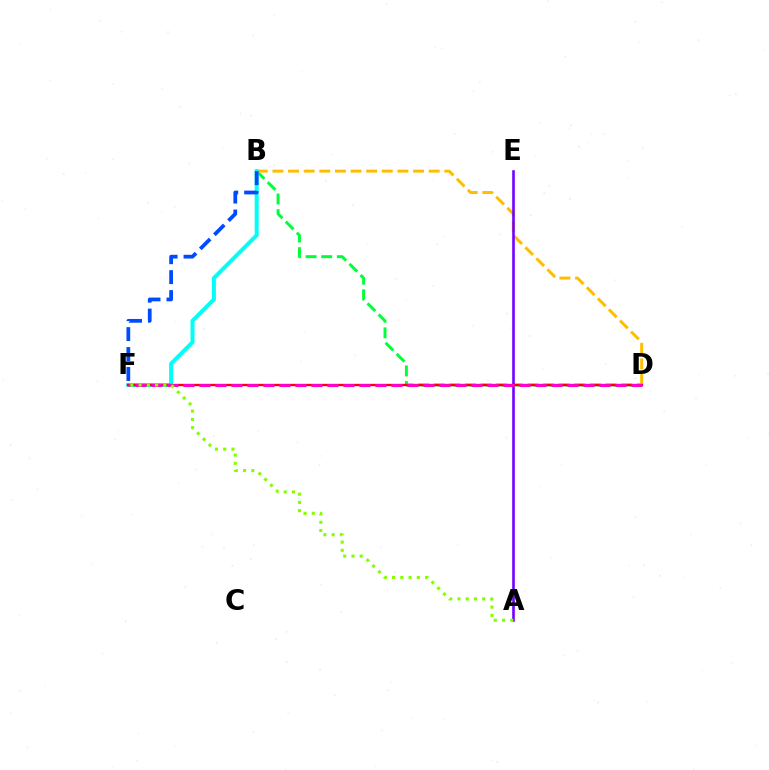{('B', 'D'): [{'color': '#00ff39', 'line_style': 'dashed', 'thickness': 2.12}, {'color': '#ffbd00', 'line_style': 'dashed', 'thickness': 2.12}], ('B', 'F'): [{'color': '#00fff6', 'line_style': 'solid', 'thickness': 2.87}, {'color': '#004bff', 'line_style': 'dashed', 'thickness': 2.71}], ('A', 'E'): [{'color': '#7200ff', 'line_style': 'solid', 'thickness': 1.87}], ('D', 'F'): [{'color': '#ff0000', 'line_style': 'solid', 'thickness': 1.68}, {'color': '#ff00cf', 'line_style': 'dashed', 'thickness': 2.17}], ('A', 'F'): [{'color': '#84ff00', 'line_style': 'dotted', 'thickness': 2.24}]}